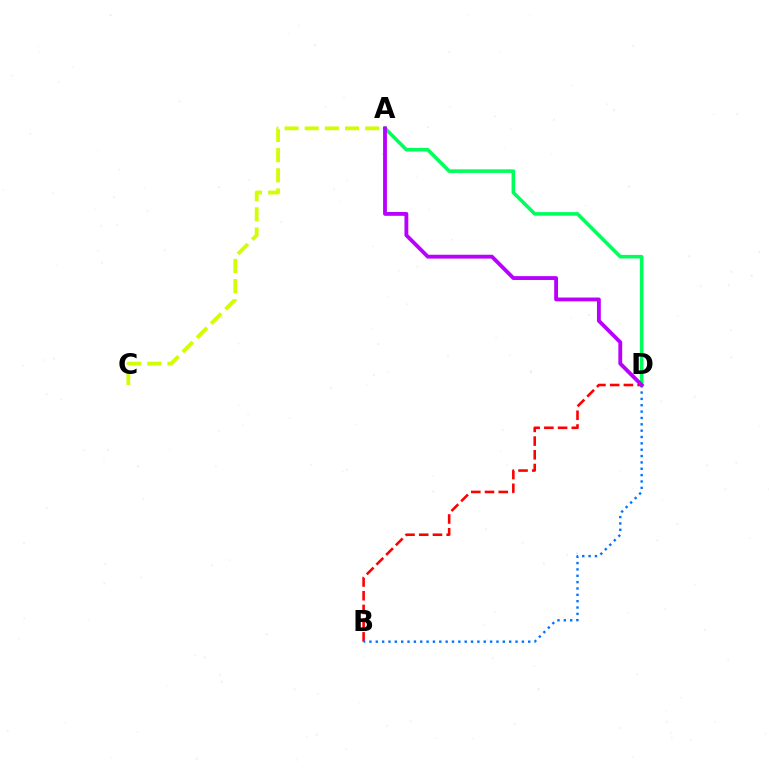{('B', 'D'): [{'color': '#ff0000', 'line_style': 'dashed', 'thickness': 1.86}, {'color': '#0074ff', 'line_style': 'dotted', 'thickness': 1.73}], ('A', 'D'): [{'color': '#00ff5c', 'line_style': 'solid', 'thickness': 2.57}, {'color': '#b900ff', 'line_style': 'solid', 'thickness': 2.76}], ('A', 'C'): [{'color': '#d1ff00', 'line_style': 'dashed', 'thickness': 2.74}]}